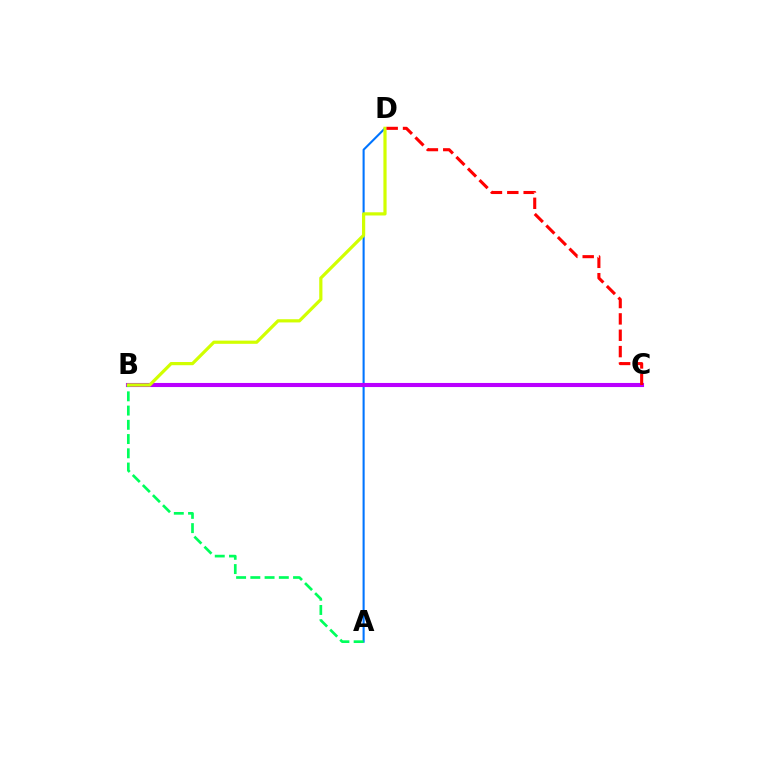{('A', 'D'): [{'color': '#0074ff', 'line_style': 'solid', 'thickness': 1.5}], ('B', 'C'): [{'color': '#b900ff', 'line_style': 'solid', 'thickness': 2.95}], ('A', 'B'): [{'color': '#00ff5c', 'line_style': 'dashed', 'thickness': 1.93}], ('B', 'D'): [{'color': '#d1ff00', 'line_style': 'solid', 'thickness': 2.3}], ('C', 'D'): [{'color': '#ff0000', 'line_style': 'dashed', 'thickness': 2.22}]}